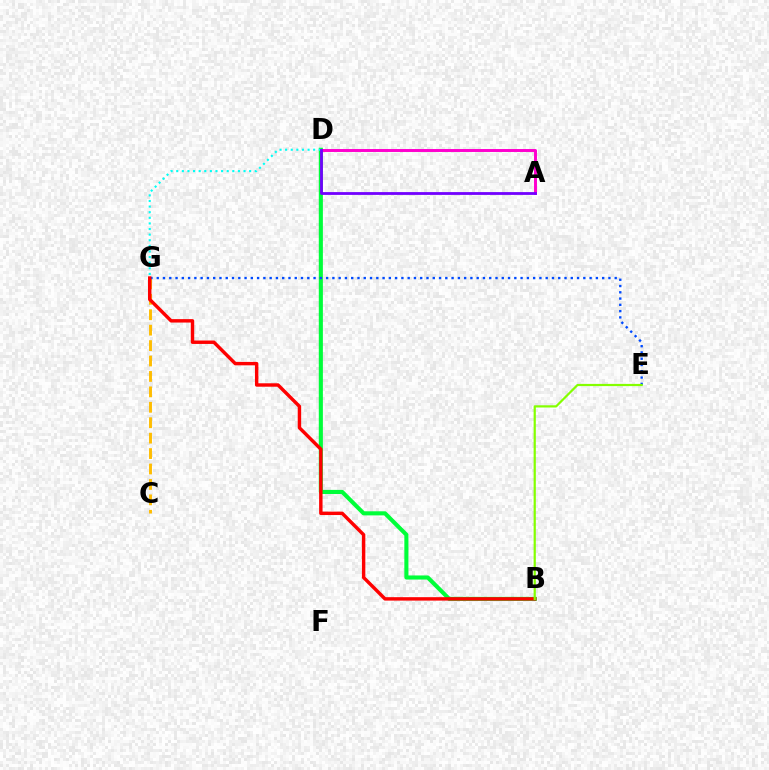{('B', 'D'): [{'color': '#00ff39', 'line_style': 'solid', 'thickness': 2.95}], ('C', 'G'): [{'color': '#ffbd00', 'line_style': 'dashed', 'thickness': 2.1}], ('E', 'G'): [{'color': '#004bff', 'line_style': 'dotted', 'thickness': 1.7}], ('A', 'D'): [{'color': '#ff00cf', 'line_style': 'solid', 'thickness': 2.13}, {'color': '#7200ff', 'line_style': 'solid', 'thickness': 2.01}], ('D', 'G'): [{'color': '#00fff6', 'line_style': 'dotted', 'thickness': 1.52}], ('B', 'G'): [{'color': '#ff0000', 'line_style': 'solid', 'thickness': 2.47}], ('B', 'E'): [{'color': '#84ff00', 'line_style': 'solid', 'thickness': 1.59}]}